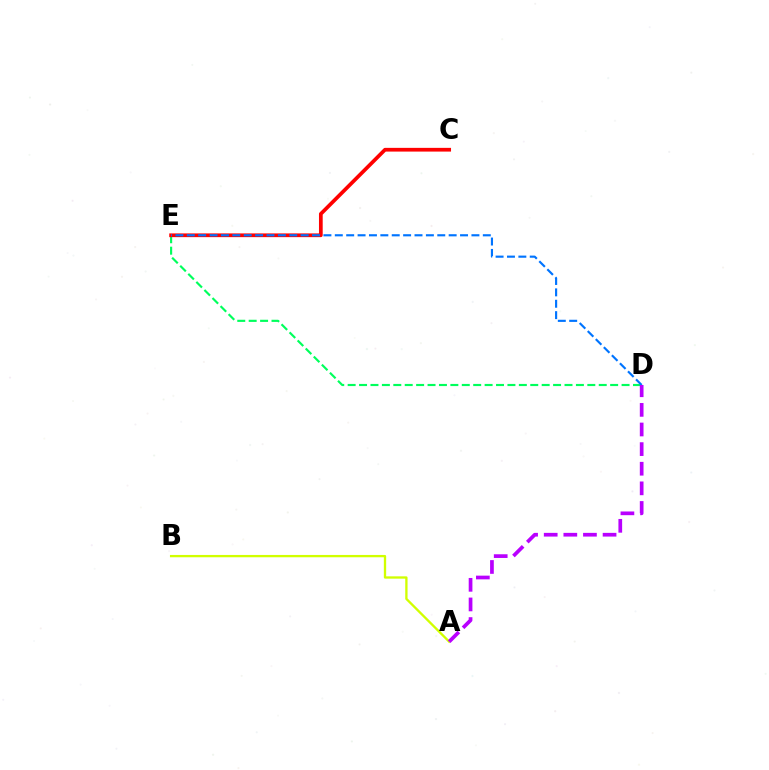{('A', 'B'): [{'color': '#d1ff00', 'line_style': 'solid', 'thickness': 1.67}], ('D', 'E'): [{'color': '#00ff5c', 'line_style': 'dashed', 'thickness': 1.55}, {'color': '#0074ff', 'line_style': 'dashed', 'thickness': 1.55}], ('C', 'E'): [{'color': '#ff0000', 'line_style': 'solid', 'thickness': 2.68}], ('A', 'D'): [{'color': '#b900ff', 'line_style': 'dashed', 'thickness': 2.67}]}